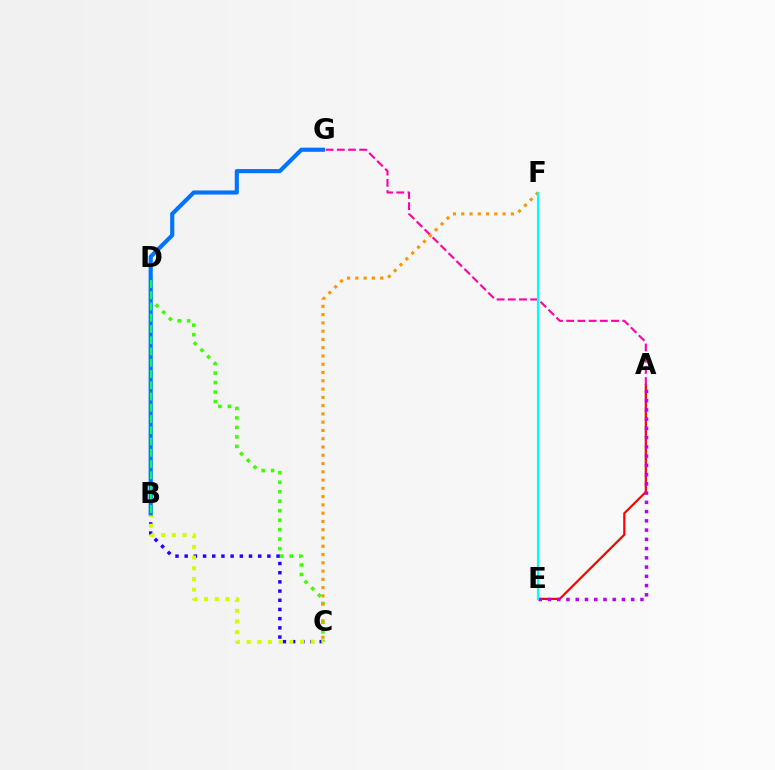{('A', 'E'): [{'color': '#ff0000', 'line_style': 'solid', 'thickness': 1.58}, {'color': '#b900ff', 'line_style': 'dotted', 'thickness': 2.51}], ('C', 'D'): [{'color': '#3dff00', 'line_style': 'dotted', 'thickness': 2.58}], ('A', 'G'): [{'color': '#ff00ac', 'line_style': 'dashed', 'thickness': 1.52}], ('B', 'C'): [{'color': '#2500ff', 'line_style': 'dotted', 'thickness': 2.5}, {'color': '#d1ff00', 'line_style': 'dotted', 'thickness': 2.91}], ('B', 'G'): [{'color': '#0074ff', 'line_style': 'solid', 'thickness': 2.97}], ('B', 'D'): [{'color': '#00ff5c', 'line_style': 'dashed', 'thickness': 1.53}], ('C', 'F'): [{'color': '#ff9400', 'line_style': 'dotted', 'thickness': 2.25}], ('E', 'F'): [{'color': '#00fff6', 'line_style': 'solid', 'thickness': 1.55}]}